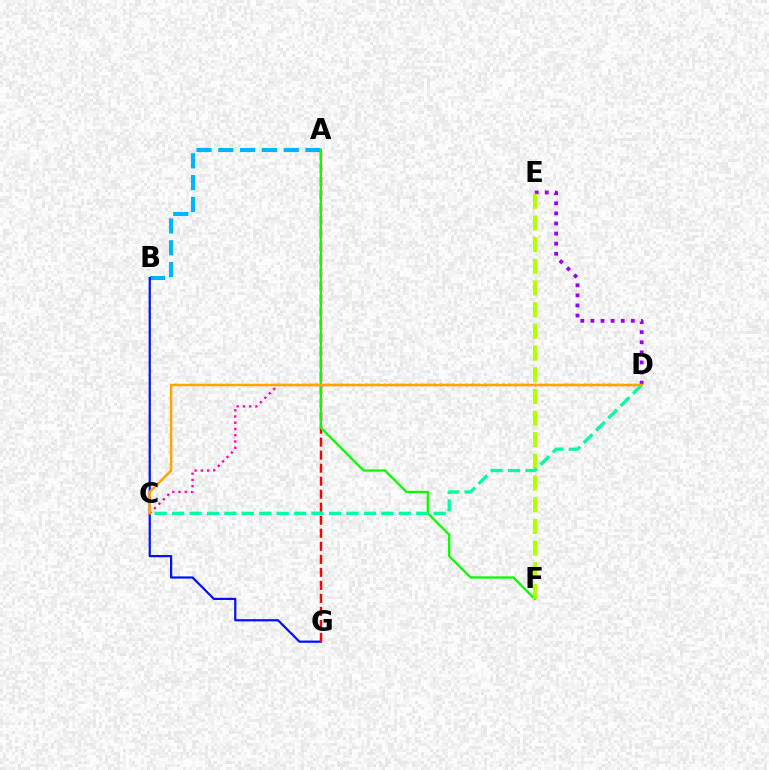{('D', 'E'): [{'color': '#9b00ff', 'line_style': 'dotted', 'thickness': 2.74}], ('A', 'B'): [{'color': '#00b5ff', 'line_style': 'dashed', 'thickness': 2.96}], ('B', 'G'): [{'color': '#0010ff', 'line_style': 'solid', 'thickness': 1.59}], ('C', 'D'): [{'color': '#ff00bd', 'line_style': 'dotted', 'thickness': 1.7}, {'color': '#00ff9d', 'line_style': 'dashed', 'thickness': 2.37}, {'color': '#ffa500', 'line_style': 'solid', 'thickness': 1.78}], ('A', 'G'): [{'color': '#ff0000', 'line_style': 'dashed', 'thickness': 1.77}], ('A', 'F'): [{'color': '#08ff00', 'line_style': 'solid', 'thickness': 1.66}], ('E', 'F'): [{'color': '#b3ff00', 'line_style': 'dashed', 'thickness': 2.94}]}